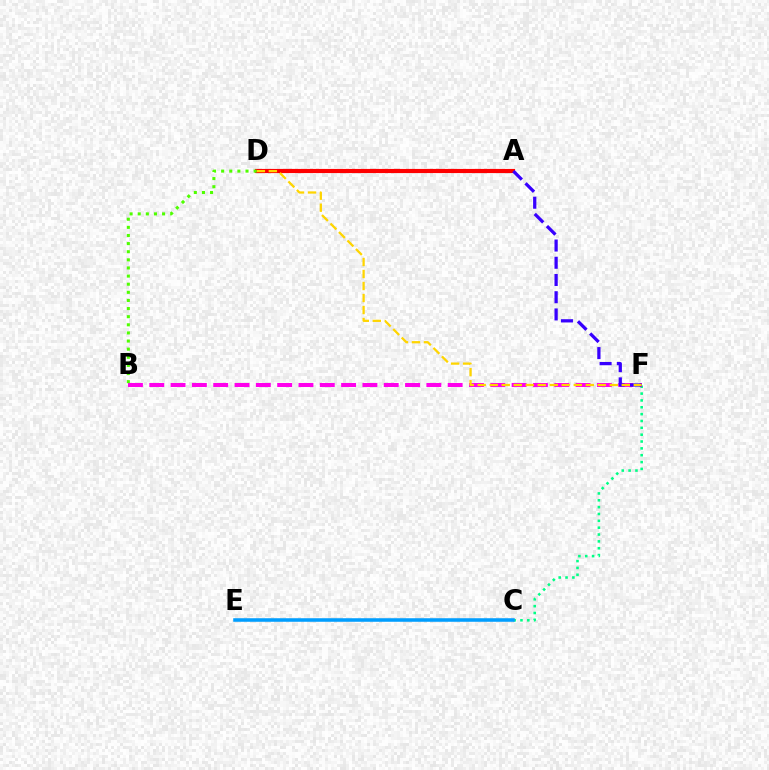{('A', 'D'): [{'color': '#ff0000', 'line_style': 'solid', 'thickness': 2.98}], ('C', 'F'): [{'color': '#00ff86', 'line_style': 'dotted', 'thickness': 1.86}], ('B', 'F'): [{'color': '#ff00ed', 'line_style': 'dashed', 'thickness': 2.9}], ('A', 'F'): [{'color': '#3700ff', 'line_style': 'dashed', 'thickness': 2.34}], ('D', 'F'): [{'color': '#ffd500', 'line_style': 'dashed', 'thickness': 1.63}], ('C', 'E'): [{'color': '#009eff', 'line_style': 'solid', 'thickness': 2.55}], ('B', 'D'): [{'color': '#4fff00', 'line_style': 'dotted', 'thickness': 2.21}]}